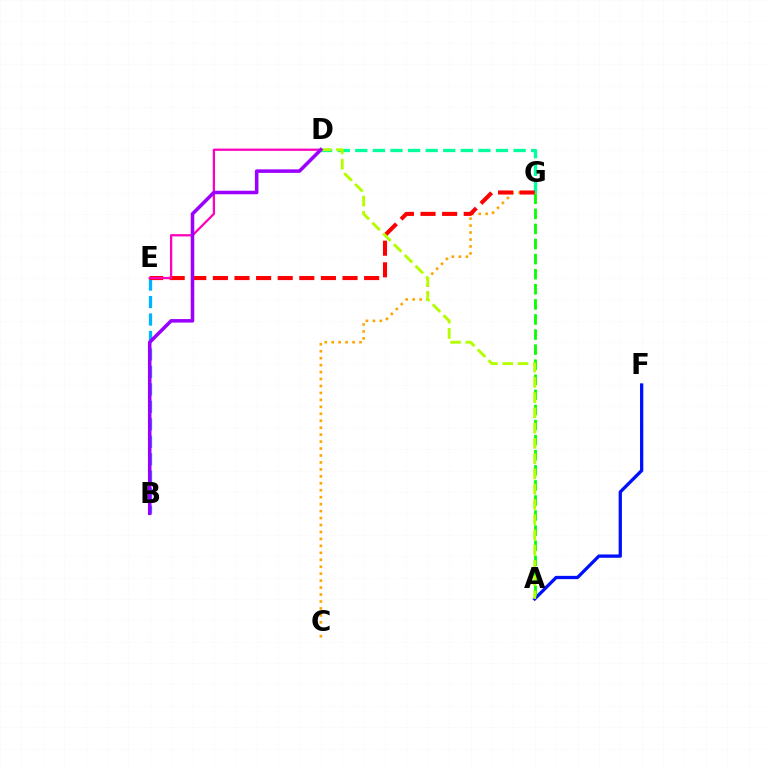{('A', 'F'): [{'color': '#0010ff', 'line_style': 'solid', 'thickness': 2.37}], ('D', 'G'): [{'color': '#00ff9d', 'line_style': 'dashed', 'thickness': 2.39}], ('A', 'G'): [{'color': '#08ff00', 'line_style': 'dashed', 'thickness': 2.05}], ('C', 'G'): [{'color': '#ffa500', 'line_style': 'dotted', 'thickness': 1.89}], ('B', 'E'): [{'color': '#00b5ff', 'line_style': 'dashed', 'thickness': 2.37}], ('E', 'G'): [{'color': '#ff0000', 'line_style': 'dashed', 'thickness': 2.94}], ('D', 'E'): [{'color': '#ff00bd', 'line_style': 'solid', 'thickness': 1.63}], ('A', 'D'): [{'color': '#b3ff00', 'line_style': 'dashed', 'thickness': 2.07}], ('B', 'D'): [{'color': '#9b00ff', 'line_style': 'solid', 'thickness': 2.54}]}